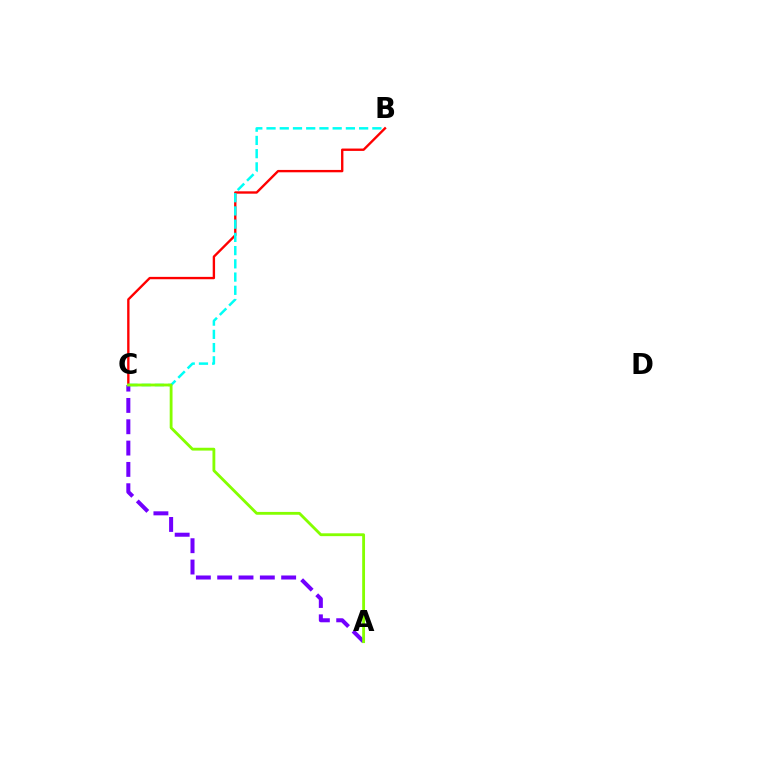{('B', 'C'): [{'color': '#ff0000', 'line_style': 'solid', 'thickness': 1.7}, {'color': '#00fff6', 'line_style': 'dashed', 'thickness': 1.8}], ('A', 'C'): [{'color': '#7200ff', 'line_style': 'dashed', 'thickness': 2.9}, {'color': '#84ff00', 'line_style': 'solid', 'thickness': 2.04}]}